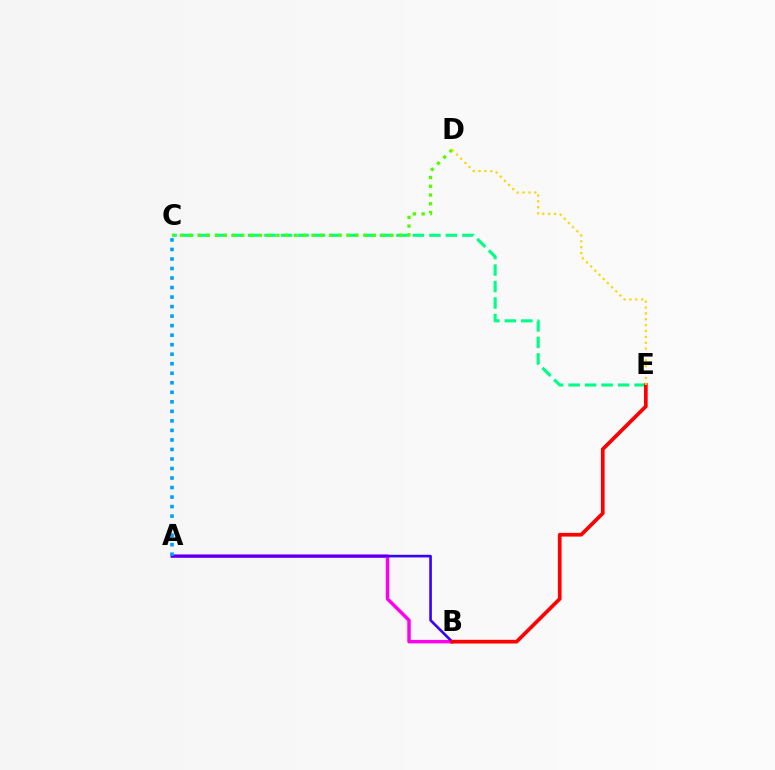{('A', 'B'): [{'color': '#ff00ed', 'line_style': 'solid', 'thickness': 2.49}, {'color': '#3700ff', 'line_style': 'solid', 'thickness': 1.88}], ('C', 'E'): [{'color': '#00ff86', 'line_style': 'dashed', 'thickness': 2.24}], ('B', 'E'): [{'color': '#ff0000', 'line_style': 'solid', 'thickness': 2.66}], ('A', 'C'): [{'color': '#009eff', 'line_style': 'dotted', 'thickness': 2.59}], ('C', 'D'): [{'color': '#4fff00', 'line_style': 'dotted', 'thickness': 2.38}], ('D', 'E'): [{'color': '#ffd500', 'line_style': 'dotted', 'thickness': 1.59}]}